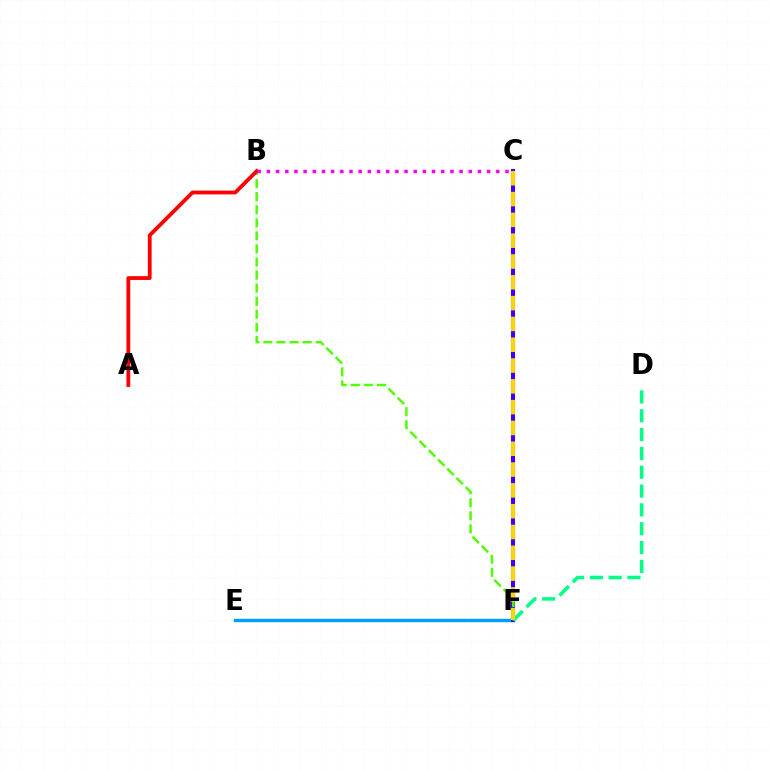{('E', 'F'): [{'color': '#009eff', 'line_style': 'solid', 'thickness': 2.46}], ('C', 'F'): [{'color': '#3700ff', 'line_style': 'solid', 'thickness': 2.96}, {'color': '#ffd500', 'line_style': 'dashed', 'thickness': 2.83}], ('D', 'F'): [{'color': '#00ff86', 'line_style': 'dashed', 'thickness': 2.56}], ('B', 'F'): [{'color': '#4fff00', 'line_style': 'dashed', 'thickness': 1.78}], ('A', 'B'): [{'color': '#ff0000', 'line_style': 'solid', 'thickness': 2.74}], ('B', 'C'): [{'color': '#ff00ed', 'line_style': 'dotted', 'thickness': 2.49}]}